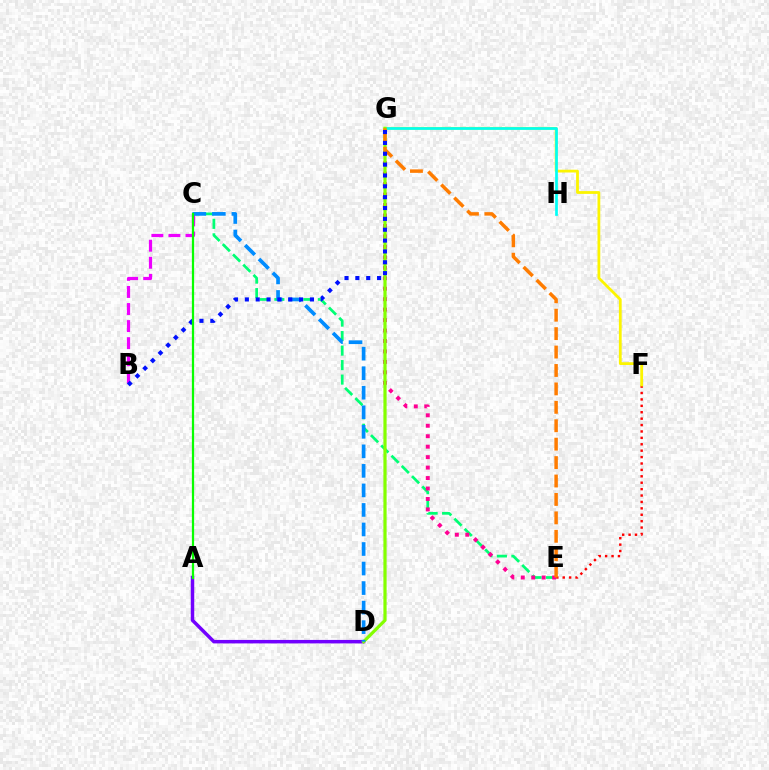{('E', 'F'): [{'color': '#ff0000', 'line_style': 'dotted', 'thickness': 1.74}], ('A', 'D'): [{'color': '#7200ff', 'line_style': 'solid', 'thickness': 2.51}], ('F', 'G'): [{'color': '#fcf500', 'line_style': 'solid', 'thickness': 2.0}], ('C', 'E'): [{'color': '#00ff74', 'line_style': 'dashed', 'thickness': 1.97}], ('G', 'H'): [{'color': '#00fff6', 'line_style': 'solid', 'thickness': 1.95}], ('E', 'G'): [{'color': '#ff0094', 'line_style': 'dotted', 'thickness': 2.84}, {'color': '#ff7c00', 'line_style': 'dashed', 'thickness': 2.5}], ('B', 'C'): [{'color': '#ee00ff', 'line_style': 'dashed', 'thickness': 2.32}], ('D', 'G'): [{'color': '#84ff00', 'line_style': 'solid', 'thickness': 2.31}], ('C', 'D'): [{'color': '#008cff', 'line_style': 'dashed', 'thickness': 2.65}], ('B', 'G'): [{'color': '#0010ff', 'line_style': 'dotted', 'thickness': 2.95}], ('A', 'C'): [{'color': '#08ff00', 'line_style': 'solid', 'thickness': 1.62}]}